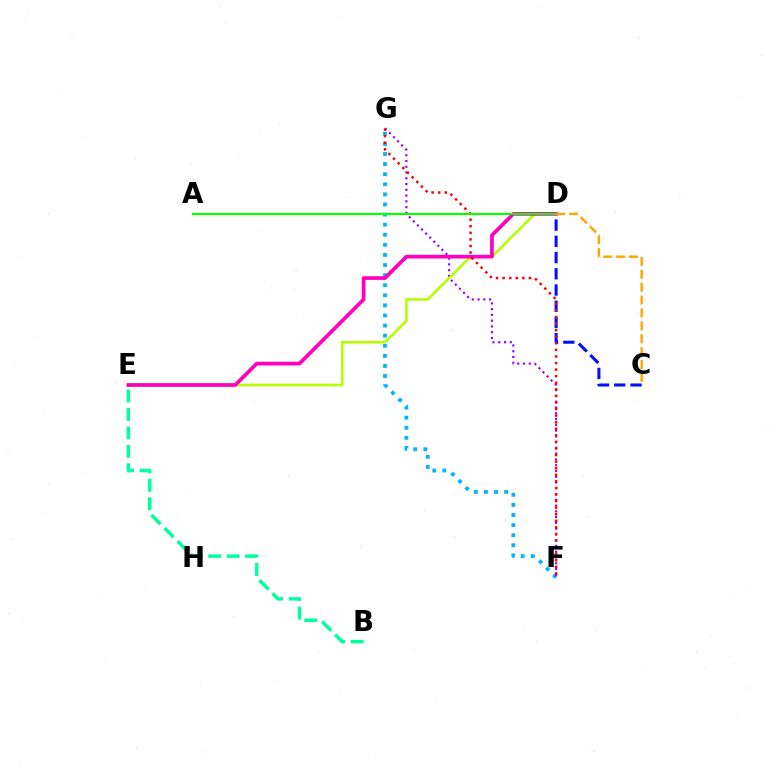{('F', 'G'): [{'color': '#00b5ff', 'line_style': 'dotted', 'thickness': 2.74}, {'color': '#9b00ff', 'line_style': 'dotted', 'thickness': 1.57}, {'color': '#ff0000', 'line_style': 'dotted', 'thickness': 1.79}], ('D', 'E'): [{'color': '#b3ff00', 'line_style': 'solid', 'thickness': 1.86}, {'color': '#ff00bd', 'line_style': 'solid', 'thickness': 2.66}], ('B', 'E'): [{'color': '#00ff9d', 'line_style': 'dashed', 'thickness': 2.51}], ('C', 'D'): [{'color': '#0010ff', 'line_style': 'dashed', 'thickness': 2.21}, {'color': '#ffa500', 'line_style': 'dashed', 'thickness': 1.75}], ('A', 'D'): [{'color': '#08ff00', 'line_style': 'solid', 'thickness': 1.55}]}